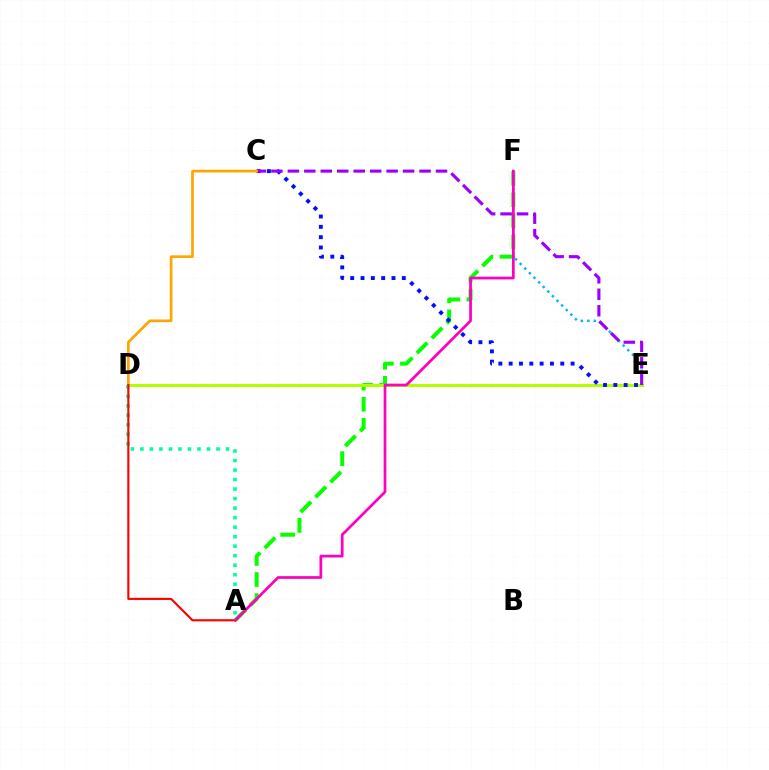{('A', 'D'): [{'color': '#00ff9d', 'line_style': 'dotted', 'thickness': 2.58}, {'color': '#ff0000', 'line_style': 'solid', 'thickness': 1.53}], ('A', 'F'): [{'color': '#08ff00', 'line_style': 'dashed', 'thickness': 2.87}, {'color': '#ff00bd', 'line_style': 'solid', 'thickness': 1.96}], ('E', 'F'): [{'color': '#00b5ff', 'line_style': 'dotted', 'thickness': 1.77}], ('D', 'E'): [{'color': '#b3ff00', 'line_style': 'solid', 'thickness': 2.19}], ('C', 'E'): [{'color': '#0010ff', 'line_style': 'dotted', 'thickness': 2.8}, {'color': '#9b00ff', 'line_style': 'dashed', 'thickness': 2.24}], ('C', 'D'): [{'color': '#ffa500', 'line_style': 'solid', 'thickness': 1.94}]}